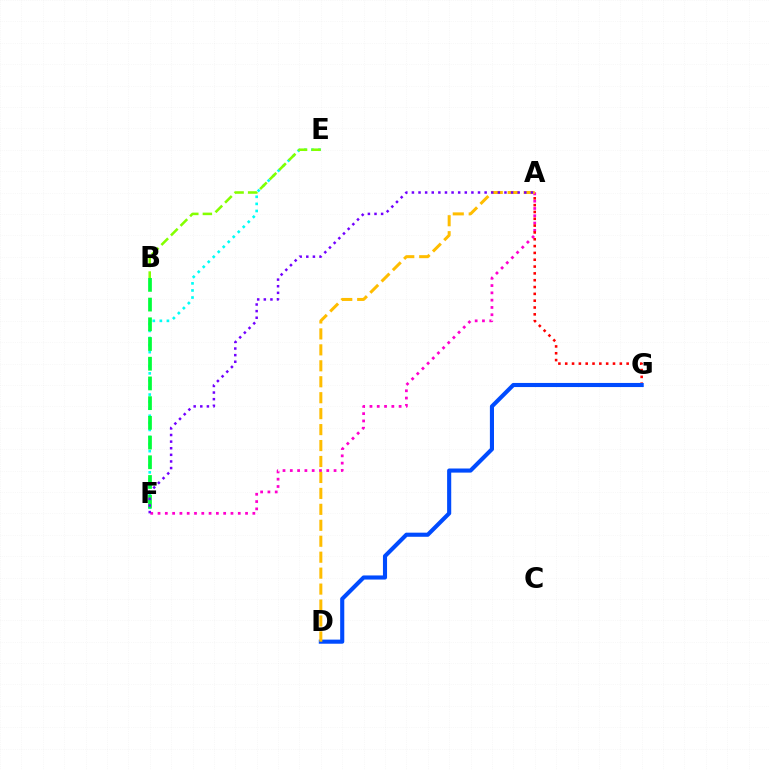{('E', 'F'): [{'color': '#00fff6', 'line_style': 'dotted', 'thickness': 1.92}], ('A', 'F'): [{'color': '#ff00cf', 'line_style': 'dotted', 'thickness': 1.98}, {'color': '#7200ff', 'line_style': 'dotted', 'thickness': 1.8}], ('A', 'G'): [{'color': '#ff0000', 'line_style': 'dotted', 'thickness': 1.85}], ('B', 'E'): [{'color': '#84ff00', 'line_style': 'dashed', 'thickness': 1.84}], ('B', 'F'): [{'color': '#00ff39', 'line_style': 'dashed', 'thickness': 2.68}], ('D', 'G'): [{'color': '#004bff', 'line_style': 'solid', 'thickness': 2.96}], ('A', 'D'): [{'color': '#ffbd00', 'line_style': 'dashed', 'thickness': 2.17}]}